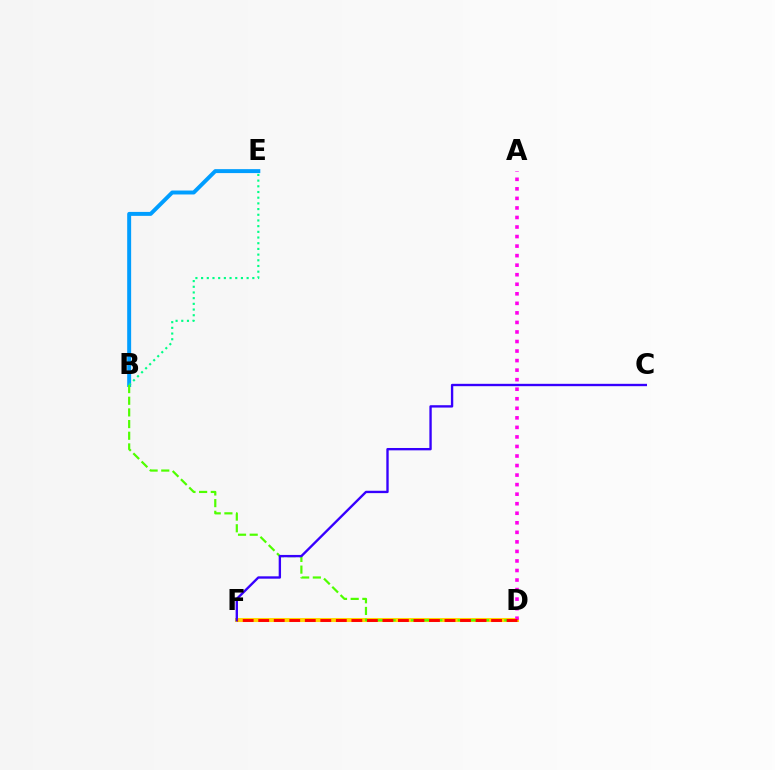{('B', 'E'): [{'color': '#009eff', 'line_style': 'solid', 'thickness': 2.84}, {'color': '#00ff86', 'line_style': 'dotted', 'thickness': 1.55}], ('D', 'F'): [{'color': '#ffd500', 'line_style': 'solid', 'thickness': 2.92}, {'color': '#ff0000', 'line_style': 'dashed', 'thickness': 2.11}], ('B', 'D'): [{'color': '#4fff00', 'line_style': 'dashed', 'thickness': 1.59}], ('A', 'D'): [{'color': '#ff00ed', 'line_style': 'dotted', 'thickness': 2.59}], ('C', 'F'): [{'color': '#3700ff', 'line_style': 'solid', 'thickness': 1.7}]}